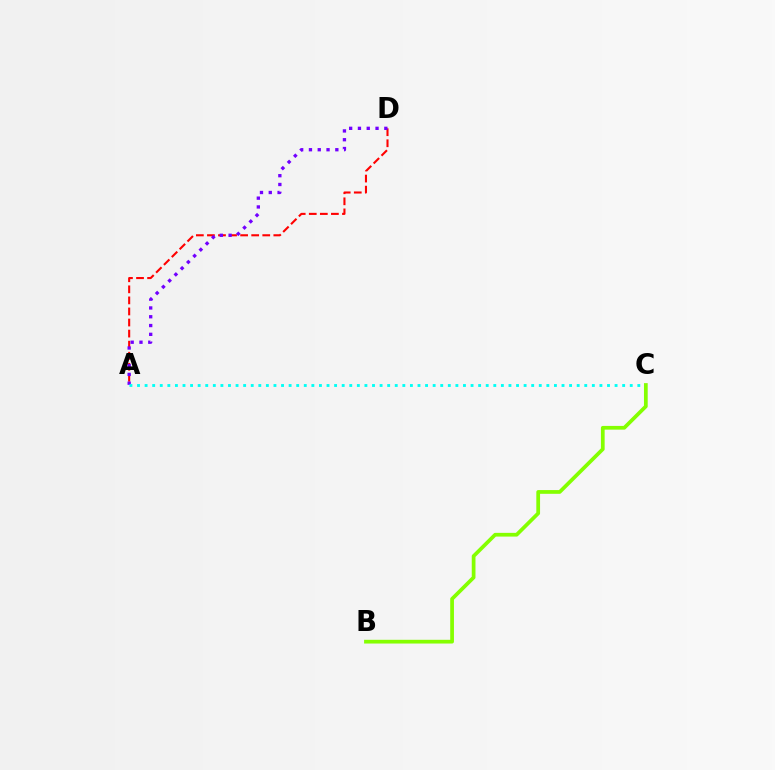{('A', 'D'): [{'color': '#ff0000', 'line_style': 'dashed', 'thickness': 1.5}, {'color': '#7200ff', 'line_style': 'dotted', 'thickness': 2.39}], ('A', 'C'): [{'color': '#00fff6', 'line_style': 'dotted', 'thickness': 2.06}], ('B', 'C'): [{'color': '#84ff00', 'line_style': 'solid', 'thickness': 2.69}]}